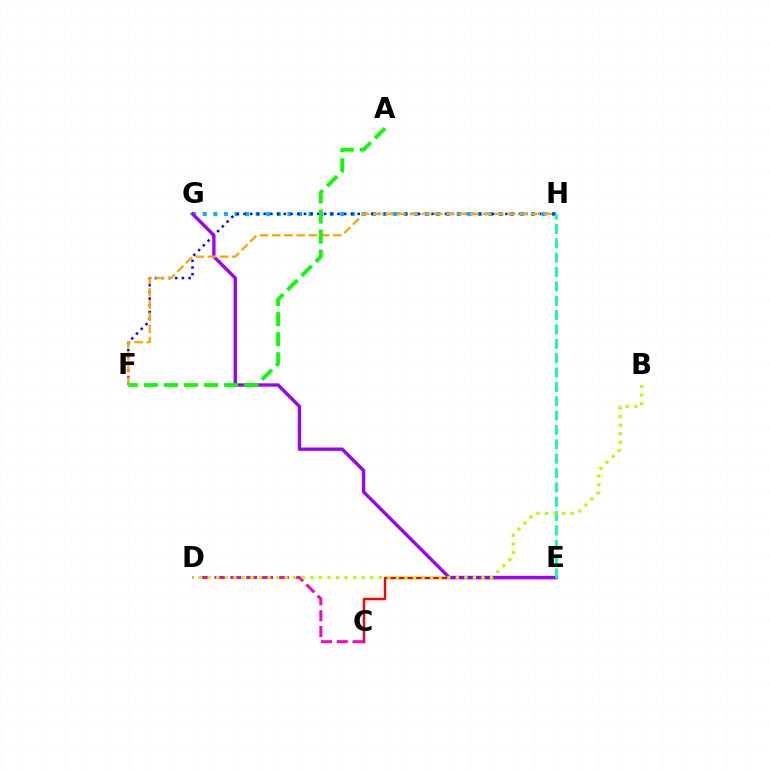{('G', 'H'): [{'color': '#00b5ff', 'line_style': 'dotted', 'thickness': 2.88}], ('C', 'E'): [{'color': '#ff0000', 'line_style': 'solid', 'thickness': 1.75}], ('F', 'H'): [{'color': '#0010ff', 'line_style': 'dotted', 'thickness': 1.82}, {'color': '#ffa500', 'line_style': 'dashed', 'thickness': 1.66}], ('E', 'G'): [{'color': '#9b00ff', 'line_style': 'solid', 'thickness': 2.41}], ('C', 'D'): [{'color': '#ff00bd', 'line_style': 'dashed', 'thickness': 2.15}], ('A', 'F'): [{'color': '#08ff00', 'line_style': 'dashed', 'thickness': 2.72}], ('E', 'H'): [{'color': '#00ff9d', 'line_style': 'dashed', 'thickness': 1.95}], ('B', 'D'): [{'color': '#b3ff00', 'line_style': 'dotted', 'thickness': 2.32}]}